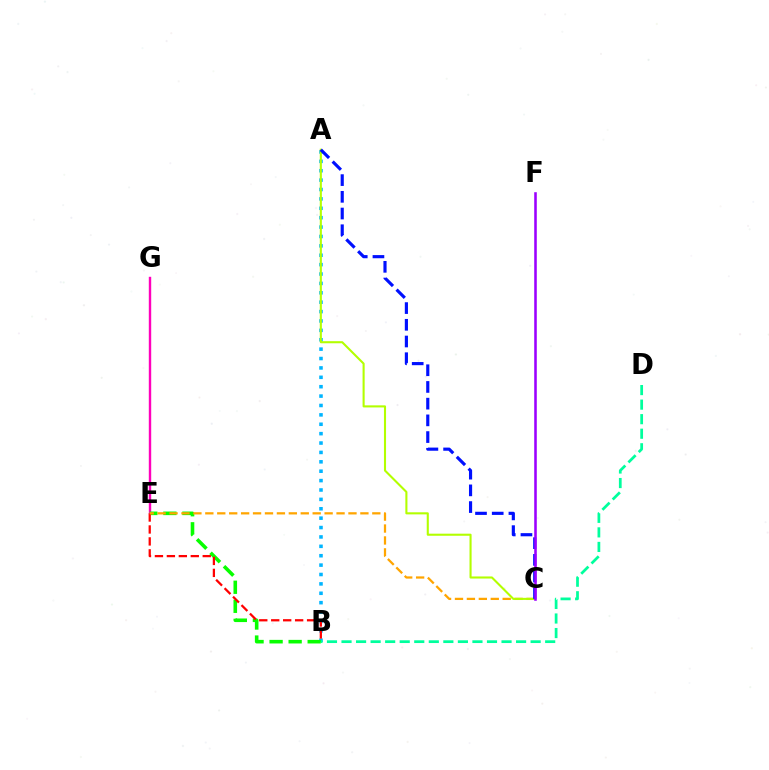{('A', 'B'): [{'color': '#00b5ff', 'line_style': 'dotted', 'thickness': 2.55}], ('E', 'G'): [{'color': '#ff00bd', 'line_style': 'solid', 'thickness': 1.73}], ('B', 'E'): [{'color': '#08ff00', 'line_style': 'dashed', 'thickness': 2.59}, {'color': '#ff0000', 'line_style': 'dashed', 'thickness': 1.62}], ('B', 'D'): [{'color': '#00ff9d', 'line_style': 'dashed', 'thickness': 1.98}], ('C', 'E'): [{'color': '#ffa500', 'line_style': 'dashed', 'thickness': 1.62}], ('A', 'C'): [{'color': '#b3ff00', 'line_style': 'solid', 'thickness': 1.51}, {'color': '#0010ff', 'line_style': 'dashed', 'thickness': 2.27}], ('C', 'F'): [{'color': '#9b00ff', 'line_style': 'solid', 'thickness': 1.85}]}